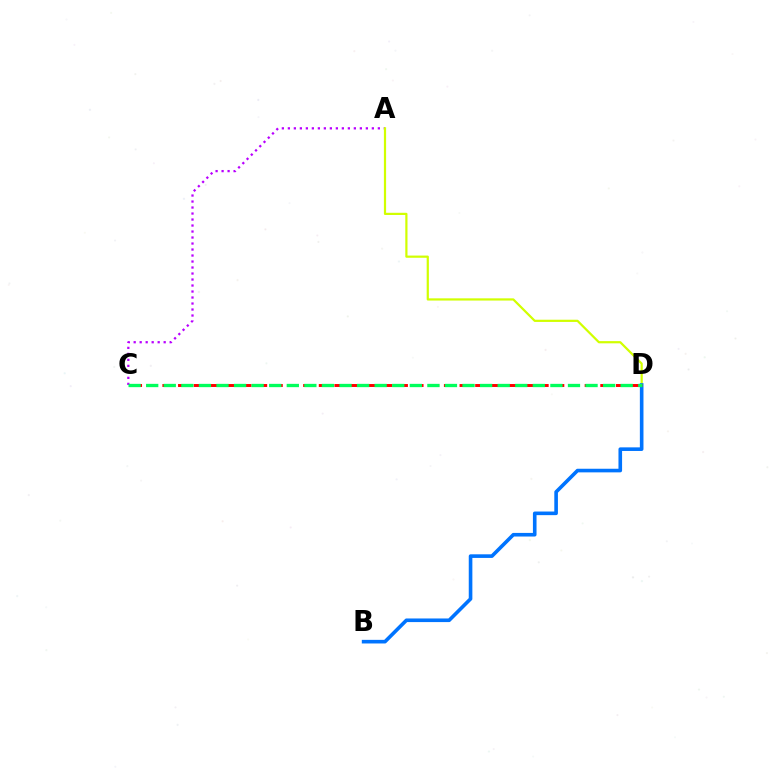{('A', 'C'): [{'color': '#b900ff', 'line_style': 'dotted', 'thickness': 1.63}], ('A', 'D'): [{'color': '#d1ff00', 'line_style': 'solid', 'thickness': 1.59}], ('B', 'D'): [{'color': '#0074ff', 'line_style': 'solid', 'thickness': 2.6}], ('C', 'D'): [{'color': '#ff0000', 'line_style': 'dashed', 'thickness': 2.12}, {'color': '#00ff5c', 'line_style': 'dashed', 'thickness': 2.39}]}